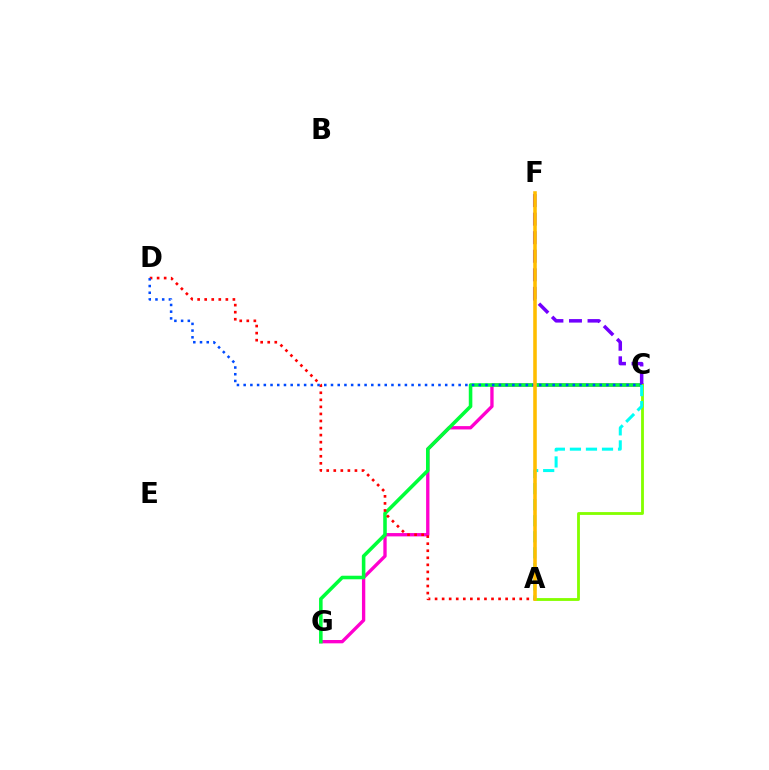{('C', 'G'): [{'color': '#ff00cf', 'line_style': 'solid', 'thickness': 2.4}, {'color': '#00ff39', 'line_style': 'solid', 'thickness': 2.57}], ('A', 'D'): [{'color': '#ff0000', 'line_style': 'dotted', 'thickness': 1.92}], ('C', 'F'): [{'color': '#7200ff', 'line_style': 'dashed', 'thickness': 2.52}], ('A', 'C'): [{'color': '#84ff00', 'line_style': 'solid', 'thickness': 2.04}, {'color': '#00fff6', 'line_style': 'dashed', 'thickness': 2.18}], ('C', 'D'): [{'color': '#004bff', 'line_style': 'dotted', 'thickness': 1.83}], ('A', 'F'): [{'color': '#ffbd00', 'line_style': 'solid', 'thickness': 2.57}]}